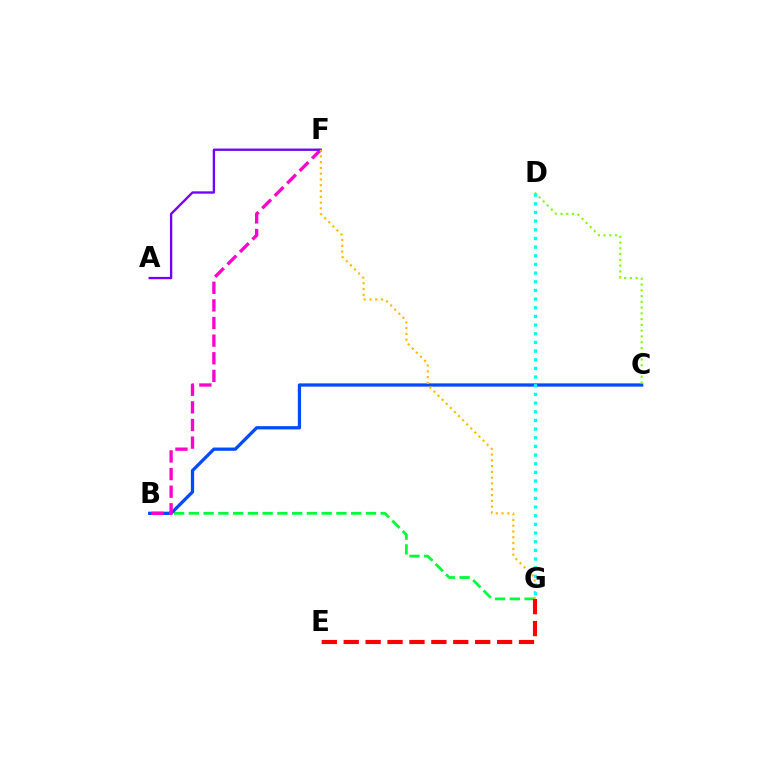{('B', 'G'): [{'color': '#00ff39', 'line_style': 'dashed', 'thickness': 2.0}], ('B', 'C'): [{'color': '#004bff', 'line_style': 'solid', 'thickness': 2.35}], ('E', 'G'): [{'color': '#ff0000', 'line_style': 'dashed', 'thickness': 2.98}], ('C', 'D'): [{'color': '#84ff00', 'line_style': 'dotted', 'thickness': 1.57}], ('B', 'F'): [{'color': '#ff00cf', 'line_style': 'dashed', 'thickness': 2.39}], ('A', 'F'): [{'color': '#7200ff', 'line_style': 'solid', 'thickness': 1.68}], ('F', 'G'): [{'color': '#ffbd00', 'line_style': 'dotted', 'thickness': 1.57}], ('D', 'G'): [{'color': '#00fff6', 'line_style': 'dotted', 'thickness': 2.35}]}